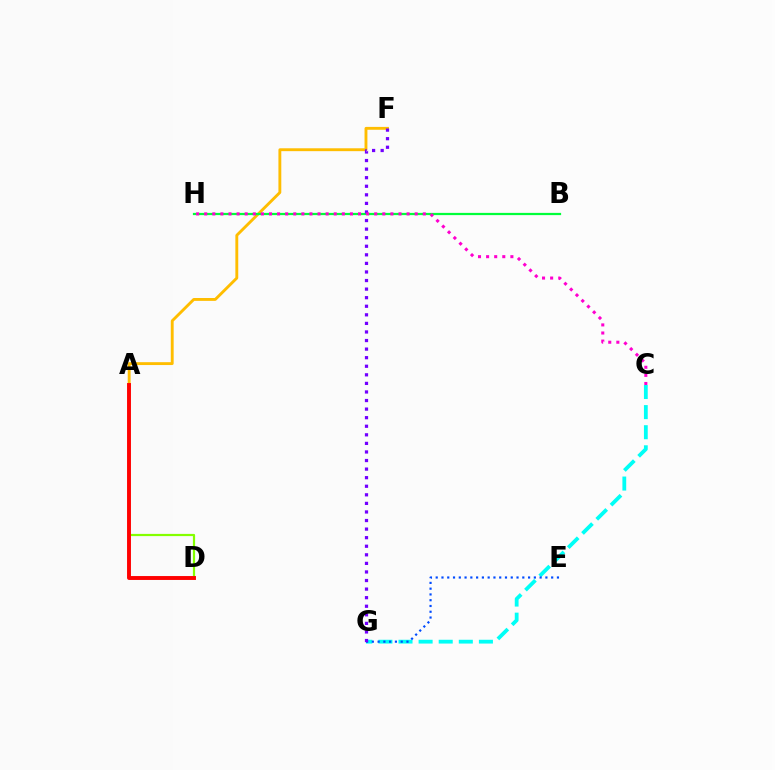{('C', 'G'): [{'color': '#00fff6', 'line_style': 'dashed', 'thickness': 2.73}], ('A', 'F'): [{'color': '#ffbd00', 'line_style': 'solid', 'thickness': 2.07}], ('E', 'G'): [{'color': '#004bff', 'line_style': 'dotted', 'thickness': 1.57}], ('B', 'H'): [{'color': '#00ff39', 'line_style': 'solid', 'thickness': 1.61}], ('F', 'G'): [{'color': '#7200ff', 'line_style': 'dotted', 'thickness': 2.33}], ('A', 'D'): [{'color': '#84ff00', 'line_style': 'solid', 'thickness': 1.59}, {'color': '#ff0000', 'line_style': 'solid', 'thickness': 2.81}], ('C', 'H'): [{'color': '#ff00cf', 'line_style': 'dotted', 'thickness': 2.2}]}